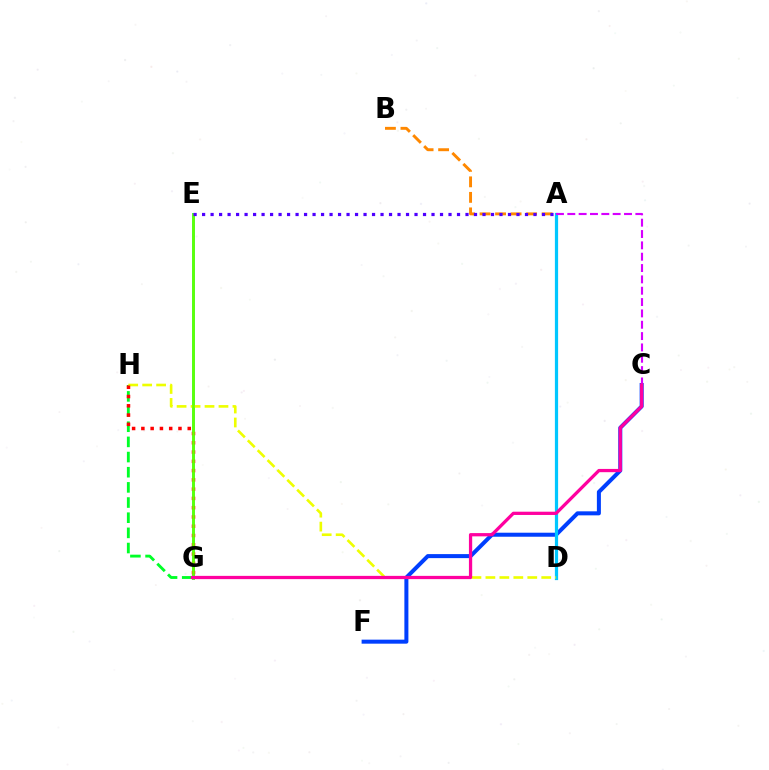{('G', 'H'): [{'color': '#00ff27', 'line_style': 'dashed', 'thickness': 2.06}, {'color': '#ff0000', 'line_style': 'dotted', 'thickness': 2.52}], ('C', 'F'): [{'color': '#003fff', 'line_style': 'solid', 'thickness': 2.89}], ('A', 'D'): [{'color': '#00c7ff', 'line_style': 'solid', 'thickness': 2.32}], ('A', 'B'): [{'color': '#ff8800', 'line_style': 'dashed', 'thickness': 2.11}], ('A', 'C'): [{'color': '#d600ff', 'line_style': 'dashed', 'thickness': 1.54}], ('E', 'G'): [{'color': '#00ffaf', 'line_style': 'solid', 'thickness': 2.15}, {'color': '#66ff00', 'line_style': 'solid', 'thickness': 1.9}], ('D', 'H'): [{'color': '#eeff00', 'line_style': 'dashed', 'thickness': 1.9}], ('A', 'E'): [{'color': '#4f00ff', 'line_style': 'dotted', 'thickness': 2.31}], ('C', 'G'): [{'color': '#ff00a0', 'line_style': 'solid', 'thickness': 2.35}]}